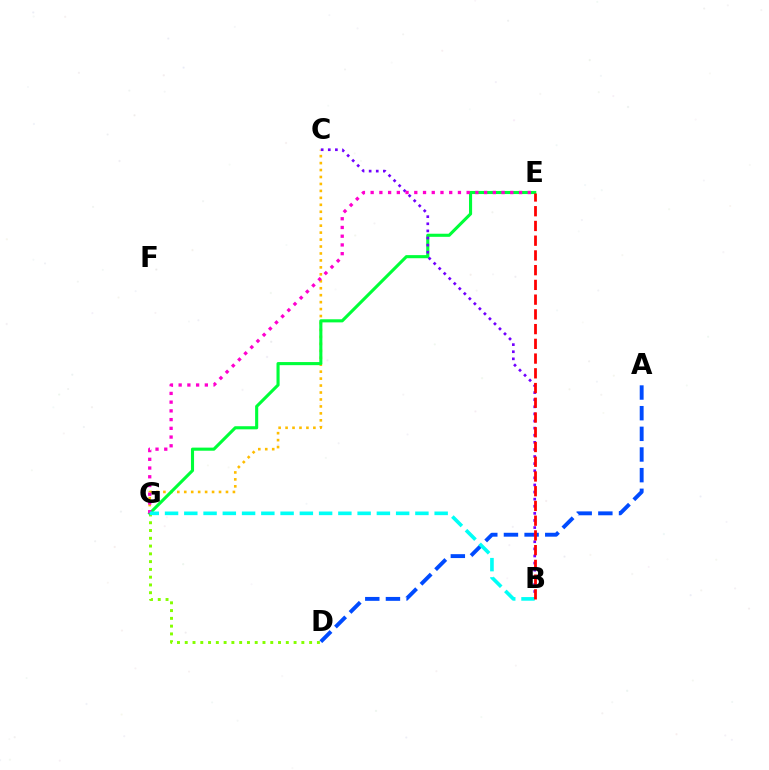{('C', 'G'): [{'color': '#ffbd00', 'line_style': 'dotted', 'thickness': 1.89}], ('A', 'D'): [{'color': '#004bff', 'line_style': 'dashed', 'thickness': 2.81}], ('D', 'G'): [{'color': '#84ff00', 'line_style': 'dotted', 'thickness': 2.11}], ('E', 'G'): [{'color': '#00ff39', 'line_style': 'solid', 'thickness': 2.23}, {'color': '#ff00cf', 'line_style': 'dotted', 'thickness': 2.37}], ('B', 'C'): [{'color': '#7200ff', 'line_style': 'dotted', 'thickness': 1.93}], ('B', 'G'): [{'color': '#00fff6', 'line_style': 'dashed', 'thickness': 2.62}], ('B', 'E'): [{'color': '#ff0000', 'line_style': 'dashed', 'thickness': 2.0}]}